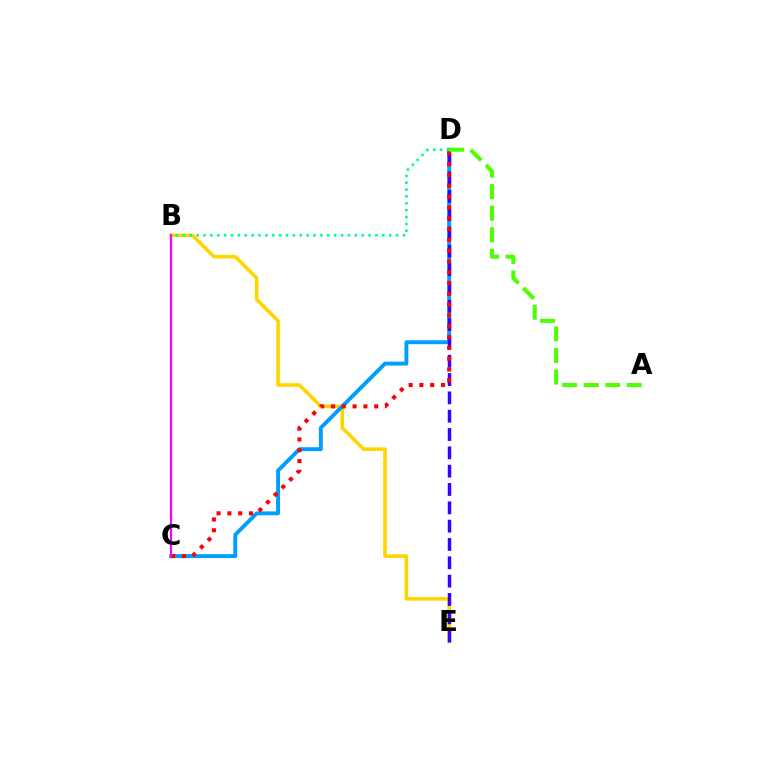{('B', 'E'): [{'color': '#ffd500', 'line_style': 'solid', 'thickness': 2.58}], ('C', 'D'): [{'color': '#009eff', 'line_style': 'solid', 'thickness': 2.81}, {'color': '#ff0000', 'line_style': 'dotted', 'thickness': 2.94}], ('D', 'E'): [{'color': '#3700ff', 'line_style': 'dashed', 'thickness': 2.49}], ('B', 'C'): [{'color': '#ff00ed', 'line_style': 'solid', 'thickness': 1.59}], ('B', 'D'): [{'color': '#00ff86', 'line_style': 'dotted', 'thickness': 1.87}], ('A', 'D'): [{'color': '#4fff00', 'line_style': 'dashed', 'thickness': 2.93}]}